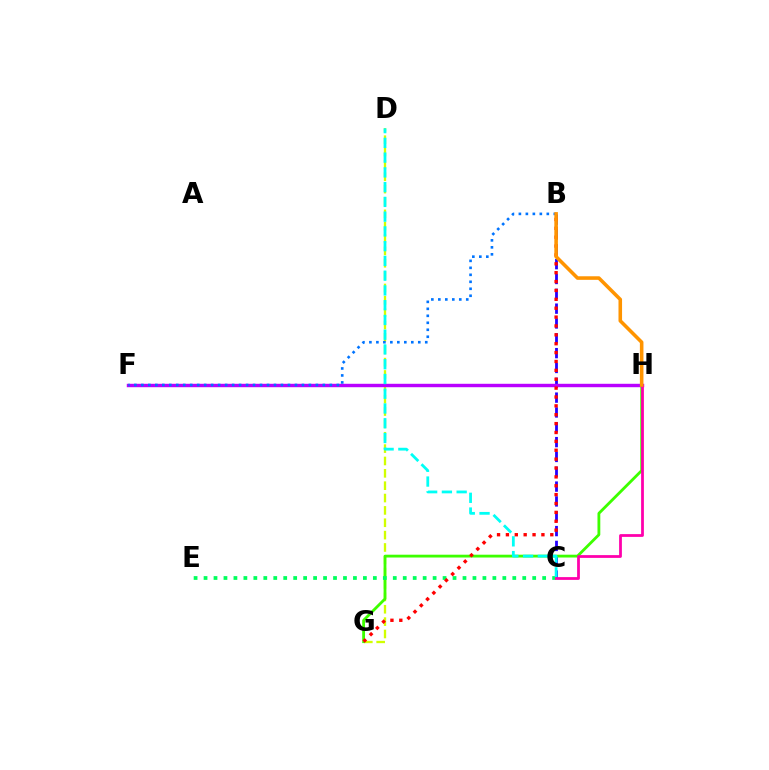{('B', 'C'): [{'color': '#2500ff', 'line_style': 'dashed', 'thickness': 2.01}], ('D', 'G'): [{'color': '#d1ff00', 'line_style': 'dashed', 'thickness': 1.68}], ('G', 'H'): [{'color': '#3dff00', 'line_style': 'solid', 'thickness': 2.03}], ('F', 'H'): [{'color': '#b900ff', 'line_style': 'solid', 'thickness': 2.47}], ('C', 'E'): [{'color': '#00ff5c', 'line_style': 'dotted', 'thickness': 2.71}], ('C', 'D'): [{'color': '#00fff6', 'line_style': 'dashed', 'thickness': 2.0}], ('B', 'G'): [{'color': '#ff0000', 'line_style': 'dotted', 'thickness': 2.41}], ('C', 'H'): [{'color': '#ff00ac', 'line_style': 'solid', 'thickness': 2.0}], ('B', 'F'): [{'color': '#0074ff', 'line_style': 'dotted', 'thickness': 1.9}], ('B', 'H'): [{'color': '#ff9400', 'line_style': 'solid', 'thickness': 2.57}]}